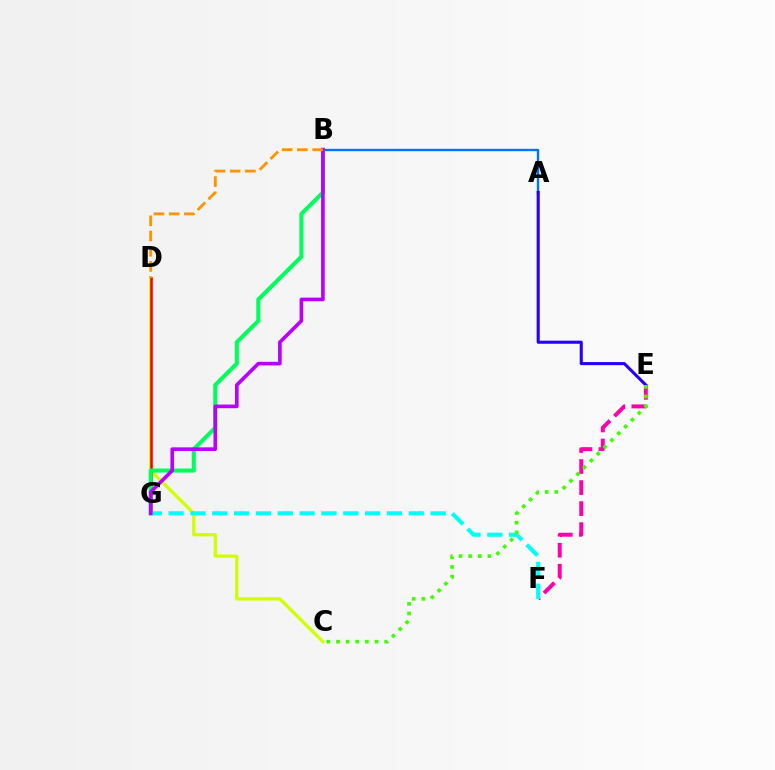{('C', 'D'): [{'color': '#d1ff00', 'line_style': 'solid', 'thickness': 2.36}], ('D', 'G'): [{'color': '#ff0000', 'line_style': 'solid', 'thickness': 1.86}], ('A', 'B'): [{'color': '#0074ff', 'line_style': 'solid', 'thickness': 1.71}], ('B', 'G'): [{'color': '#00ff5c', 'line_style': 'solid', 'thickness': 2.93}, {'color': '#b900ff', 'line_style': 'solid', 'thickness': 2.62}], ('E', 'F'): [{'color': '#ff00ac', 'line_style': 'dashed', 'thickness': 2.86}], ('F', 'G'): [{'color': '#00fff6', 'line_style': 'dashed', 'thickness': 2.97}], ('A', 'E'): [{'color': '#2500ff', 'line_style': 'solid', 'thickness': 2.22}], ('C', 'E'): [{'color': '#3dff00', 'line_style': 'dotted', 'thickness': 2.62}], ('B', 'D'): [{'color': '#ff9400', 'line_style': 'dashed', 'thickness': 2.07}]}